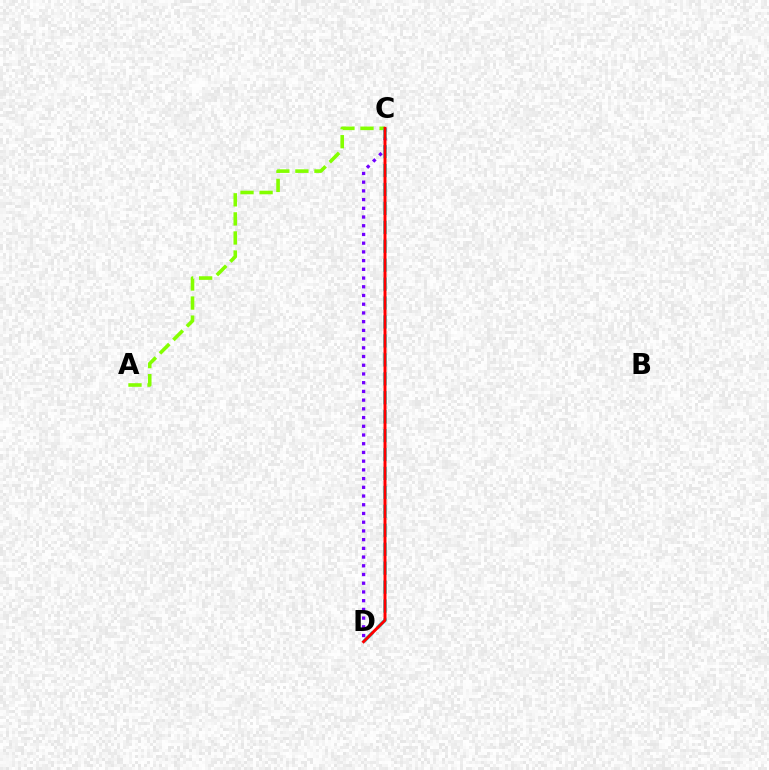{('C', 'D'): [{'color': '#7200ff', 'line_style': 'dotted', 'thickness': 2.37}, {'color': '#00fff6', 'line_style': 'dashed', 'thickness': 2.57}, {'color': '#ff0000', 'line_style': 'solid', 'thickness': 2.12}], ('A', 'C'): [{'color': '#84ff00', 'line_style': 'dashed', 'thickness': 2.59}]}